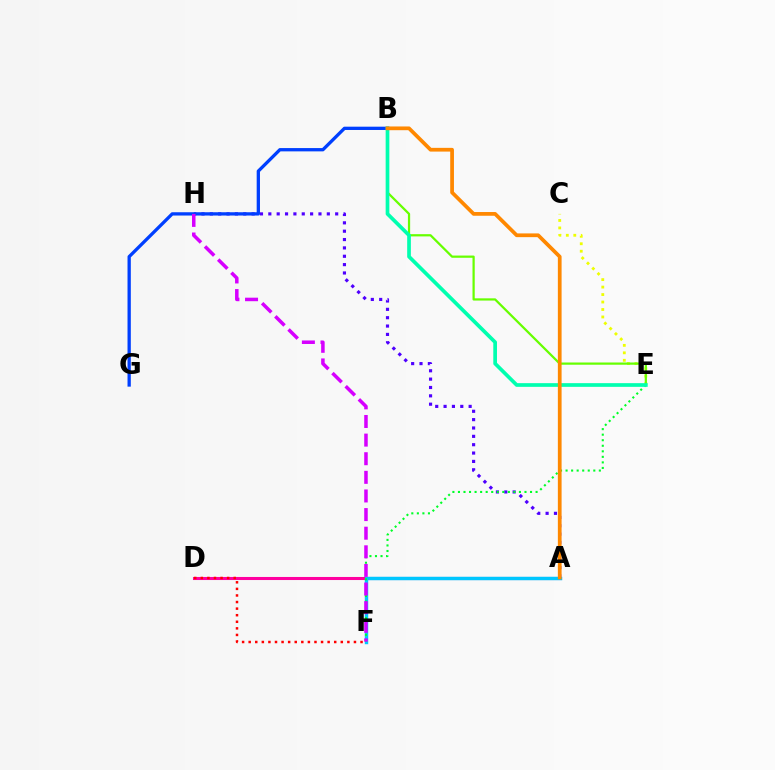{('A', 'H'): [{'color': '#4f00ff', 'line_style': 'dotted', 'thickness': 2.27}], ('A', 'D'): [{'color': '#ff00a0', 'line_style': 'solid', 'thickness': 2.2}], ('C', 'E'): [{'color': '#eeff00', 'line_style': 'dotted', 'thickness': 2.03}], ('A', 'F'): [{'color': '#00c7ff', 'line_style': 'solid', 'thickness': 2.48}], ('B', 'G'): [{'color': '#003fff', 'line_style': 'solid', 'thickness': 2.37}], ('B', 'E'): [{'color': '#66ff00', 'line_style': 'solid', 'thickness': 1.61}, {'color': '#00ffaf', 'line_style': 'solid', 'thickness': 2.66}], ('E', 'F'): [{'color': '#00ff27', 'line_style': 'dotted', 'thickness': 1.51}], ('D', 'F'): [{'color': '#ff0000', 'line_style': 'dotted', 'thickness': 1.79}], ('F', 'H'): [{'color': '#d600ff', 'line_style': 'dashed', 'thickness': 2.53}], ('A', 'B'): [{'color': '#ff8800', 'line_style': 'solid', 'thickness': 2.69}]}